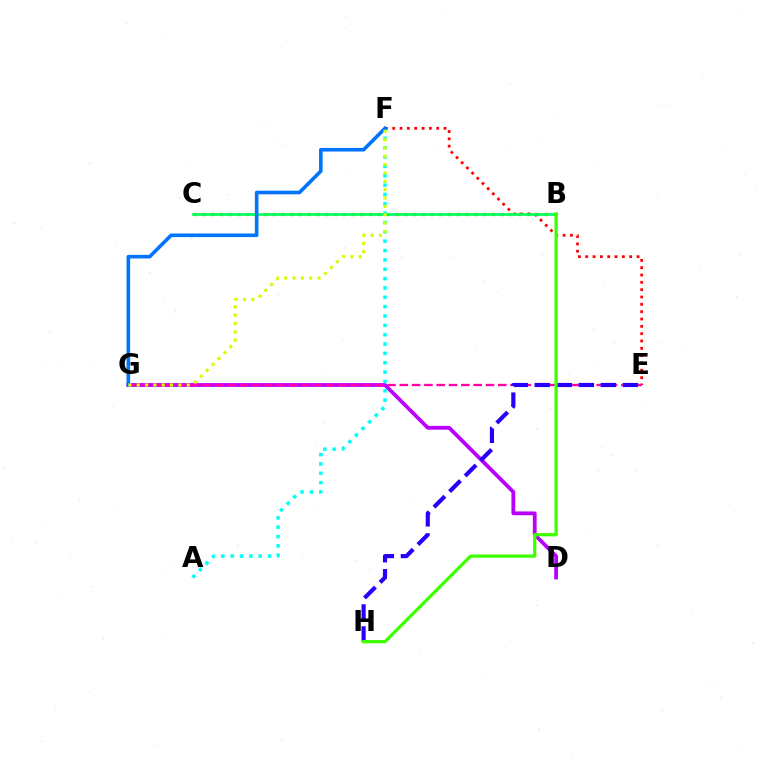{('B', 'C'): [{'color': '#ff9400', 'line_style': 'dotted', 'thickness': 2.38}, {'color': '#00ff5c', 'line_style': 'solid', 'thickness': 1.95}], ('E', 'F'): [{'color': '#ff0000', 'line_style': 'dotted', 'thickness': 1.99}], ('D', 'G'): [{'color': '#b900ff', 'line_style': 'solid', 'thickness': 2.73}], ('E', 'G'): [{'color': '#ff00ac', 'line_style': 'dashed', 'thickness': 1.67}], ('E', 'H'): [{'color': '#2500ff', 'line_style': 'dashed', 'thickness': 2.99}], ('A', 'F'): [{'color': '#00fff6', 'line_style': 'dotted', 'thickness': 2.54}], ('B', 'H'): [{'color': '#3dff00', 'line_style': 'solid', 'thickness': 2.34}], ('F', 'G'): [{'color': '#0074ff', 'line_style': 'solid', 'thickness': 2.6}, {'color': '#d1ff00', 'line_style': 'dotted', 'thickness': 2.27}]}